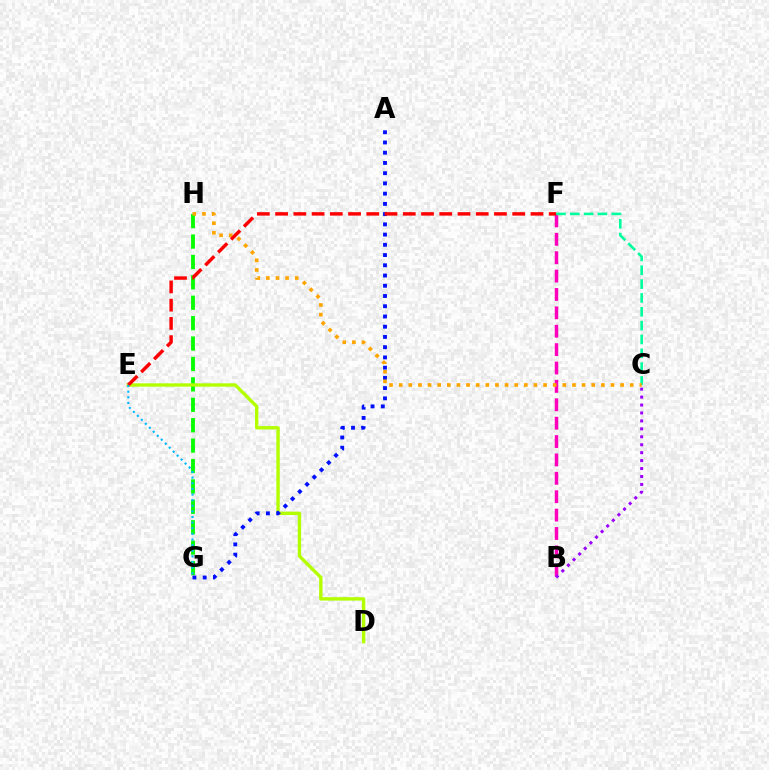{('B', 'F'): [{'color': '#ff00bd', 'line_style': 'dashed', 'thickness': 2.5}], ('G', 'H'): [{'color': '#08ff00', 'line_style': 'dashed', 'thickness': 2.77}], ('B', 'C'): [{'color': '#9b00ff', 'line_style': 'dotted', 'thickness': 2.16}], ('D', 'E'): [{'color': '#b3ff00', 'line_style': 'solid', 'thickness': 2.43}], ('A', 'G'): [{'color': '#0010ff', 'line_style': 'dotted', 'thickness': 2.78}], ('C', 'F'): [{'color': '#00ff9d', 'line_style': 'dashed', 'thickness': 1.88}], ('C', 'H'): [{'color': '#ffa500', 'line_style': 'dotted', 'thickness': 2.62}], ('E', 'F'): [{'color': '#ff0000', 'line_style': 'dashed', 'thickness': 2.48}], ('E', 'G'): [{'color': '#00b5ff', 'line_style': 'dotted', 'thickness': 1.53}]}